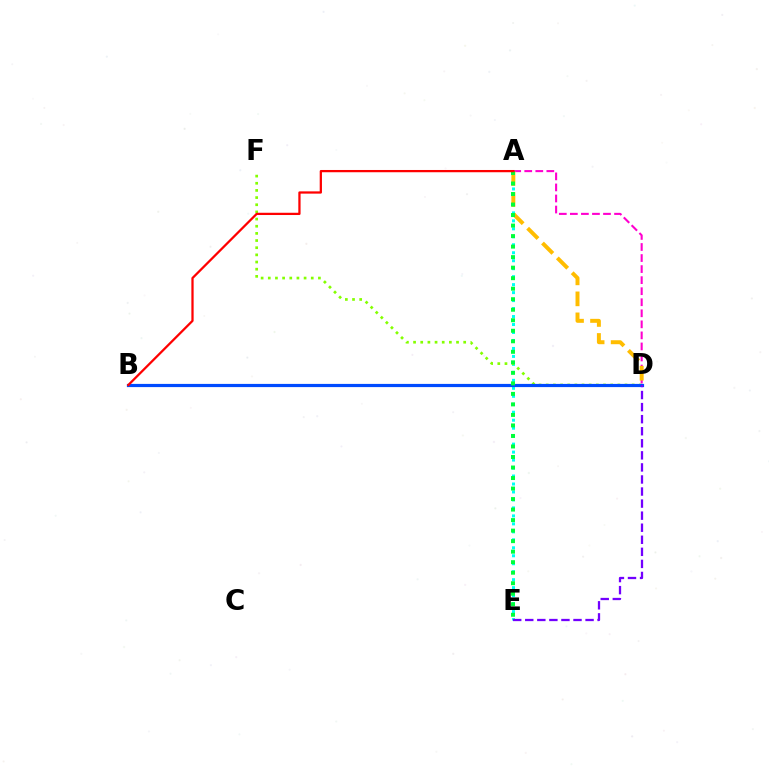{('A', 'E'): [{'color': '#00fff6', 'line_style': 'dotted', 'thickness': 2.17}, {'color': '#00ff39', 'line_style': 'dotted', 'thickness': 2.86}], ('D', 'F'): [{'color': '#84ff00', 'line_style': 'dotted', 'thickness': 1.95}], ('A', 'D'): [{'color': '#ff00cf', 'line_style': 'dashed', 'thickness': 1.5}, {'color': '#ffbd00', 'line_style': 'dashed', 'thickness': 2.85}], ('B', 'D'): [{'color': '#004bff', 'line_style': 'solid', 'thickness': 2.3}], ('A', 'B'): [{'color': '#ff0000', 'line_style': 'solid', 'thickness': 1.63}], ('D', 'E'): [{'color': '#7200ff', 'line_style': 'dashed', 'thickness': 1.64}]}